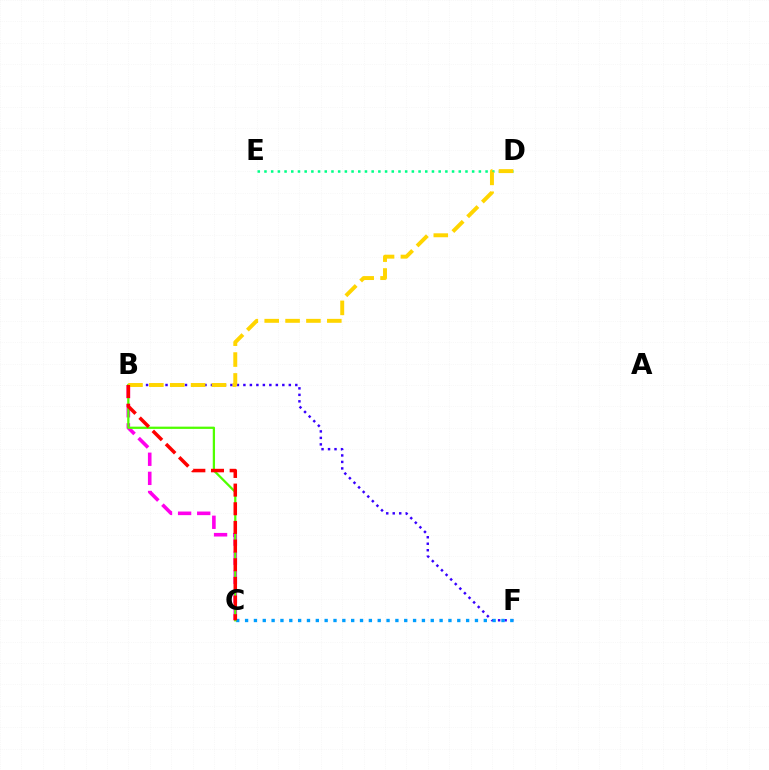{('B', 'C'): [{'color': '#ff00ed', 'line_style': 'dashed', 'thickness': 2.6}, {'color': '#4fff00', 'line_style': 'solid', 'thickness': 1.63}, {'color': '#ff0000', 'line_style': 'dashed', 'thickness': 2.53}], ('B', 'F'): [{'color': '#3700ff', 'line_style': 'dotted', 'thickness': 1.76}], ('C', 'F'): [{'color': '#009eff', 'line_style': 'dotted', 'thickness': 2.4}], ('D', 'E'): [{'color': '#00ff86', 'line_style': 'dotted', 'thickness': 1.82}], ('B', 'D'): [{'color': '#ffd500', 'line_style': 'dashed', 'thickness': 2.84}]}